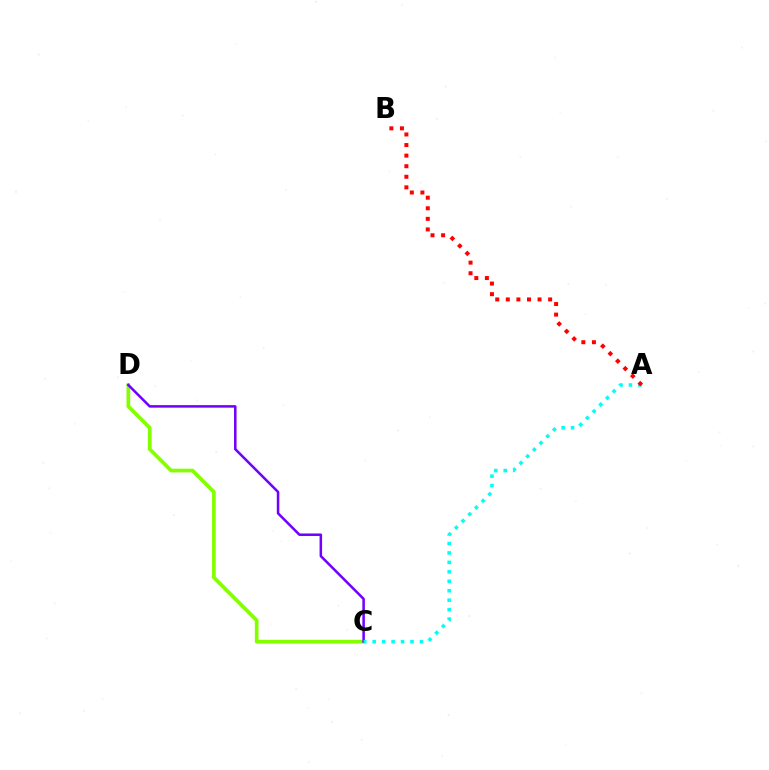{('C', 'D'): [{'color': '#84ff00', 'line_style': 'solid', 'thickness': 2.66}, {'color': '#7200ff', 'line_style': 'solid', 'thickness': 1.82}], ('A', 'C'): [{'color': '#00fff6', 'line_style': 'dotted', 'thickness': 2.57}], ('A', 'B'): [{'color': '#ff0000', 'line_style': 'dotted', 'thickness': 2.87}]}